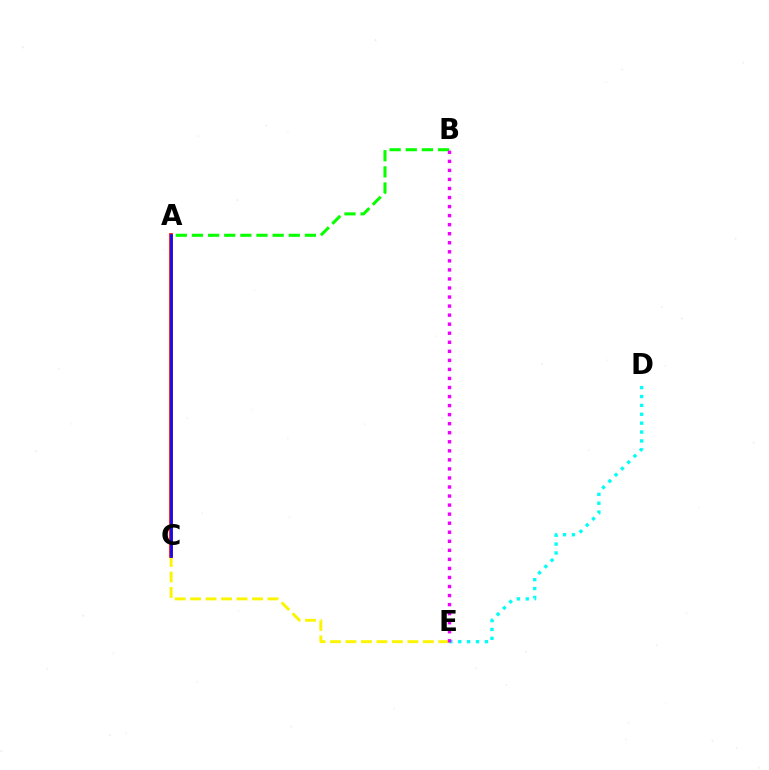{('D', 'E'): [{'color': '#00fff6', 'line_style': 'dotted', 'thickness': 2.42}], ('C', 'E'): [{'color': '#fcf500', 'line_style': 'dashed', 'thickness': 2.1}], ('A', 'B'): [{'color': '#08ff00', 'line_style': 'dashed', 'thickness': 2.19}], ('A', 'C'): [{'color': '#ff0000', 'line_style': 'solid', 'thickness': 2.67}, {'color': '#0010ff', 'line_style': 'solid', 'thickness': 1.85}], ('B', 'E'): [{'color': '#ee00ff', 'line_style': 'dotted', 'thickness': 2.46}]}